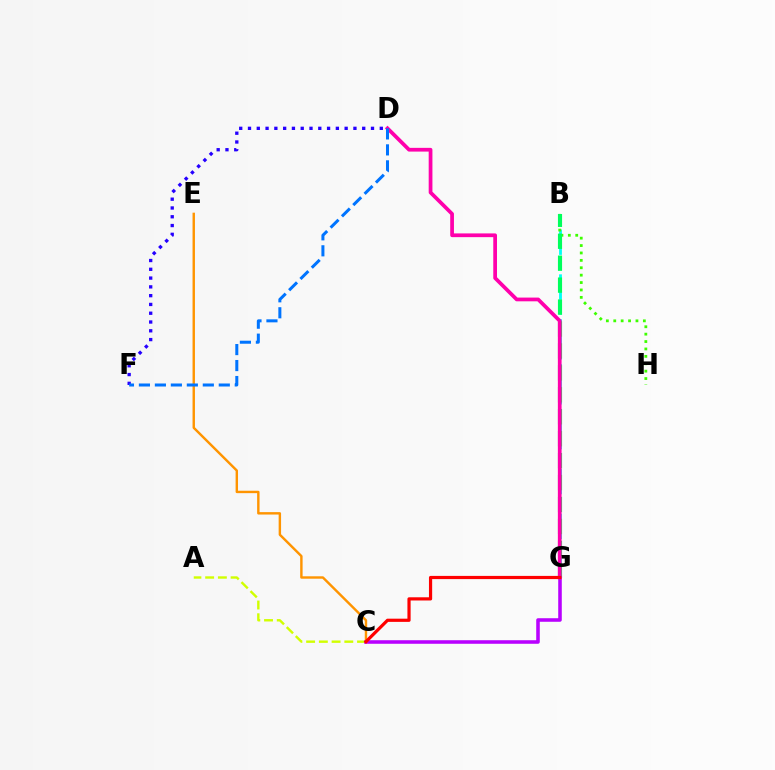{('B', 'G'): [{'color': '#00fff6', 'line_style': 'dashed', 'thickness': 2.03}, {'color': '#00ff5c', 'line_style': 'dashed', 'thickness': 2.98}], ('A', 'C'): [{'color': '#d1ff00', 'line_style': 'dashed', 'thickness': 1.73}], ('B', 'H'): [{'color': '#3dff00', 'line_style': 'dotted', 'thickness': 2.01}], ('C', 'G'): [{'color': '#b900ff', 'line_style': 'solid', 'thickness': 2.56}, {'color': '#ff0000', 'line_style': 'solid', 'thickness': 2.3}], ('C', 'E'): [{'color': '#ff9400', 'line_style': 'solid', 'thickness': 1.74}], ('D', 'G'): [{'color': '#ff00ac', 'line_style': 'solid', 'thickness': 2.69}], ('D', 'F'): [{'color': '#2500ff', 'line_style': 'dotted', 'thickness': 2.39}, {'color': '#0074ff', 'line_style': 'dashed', 'thickness': 2.17}]}